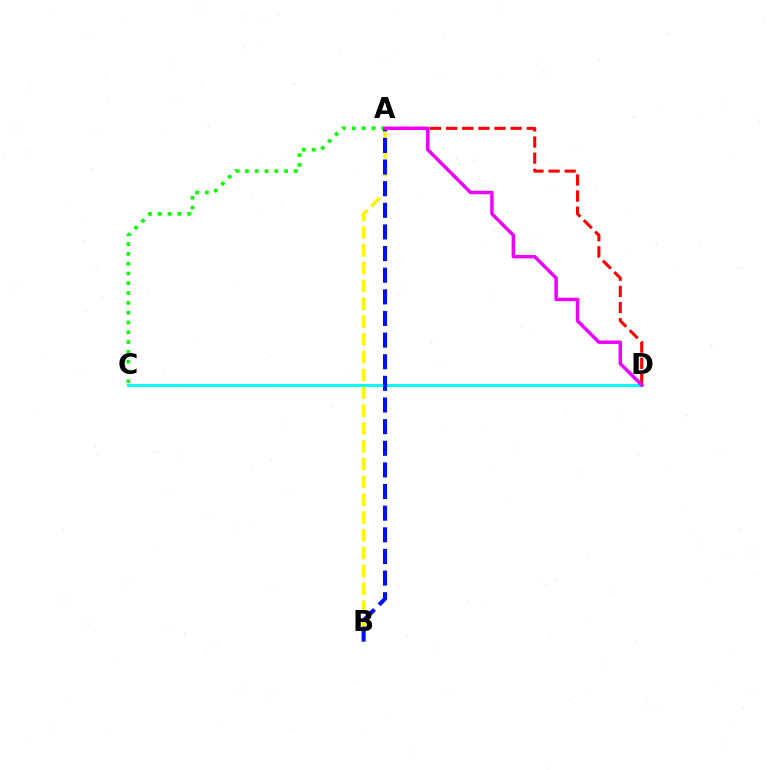{('C', 'D'): [{'color': '#00fff6', 'line_style': 'solid', 'thickness': 2.17}], ('A', 'C'): [{'color': '#08ff00', 'line_style': 'dotted', 'thickness': 2.66}], ('A', 'B'): [{'color': '#fcf500', 'line_style': 'dashed', 'thickness': 2.42}, {'color': '#0010ff', 'line_style': 'dashed', 'thickness': 2.94}], ('A', 'D'): [{'color': '#ff0000', 'line_style': 'dashed', 'thickness': 2.19}, {'color': '#ee00ff', 'line_style': 'solid', 'thickness': 2.48}]}